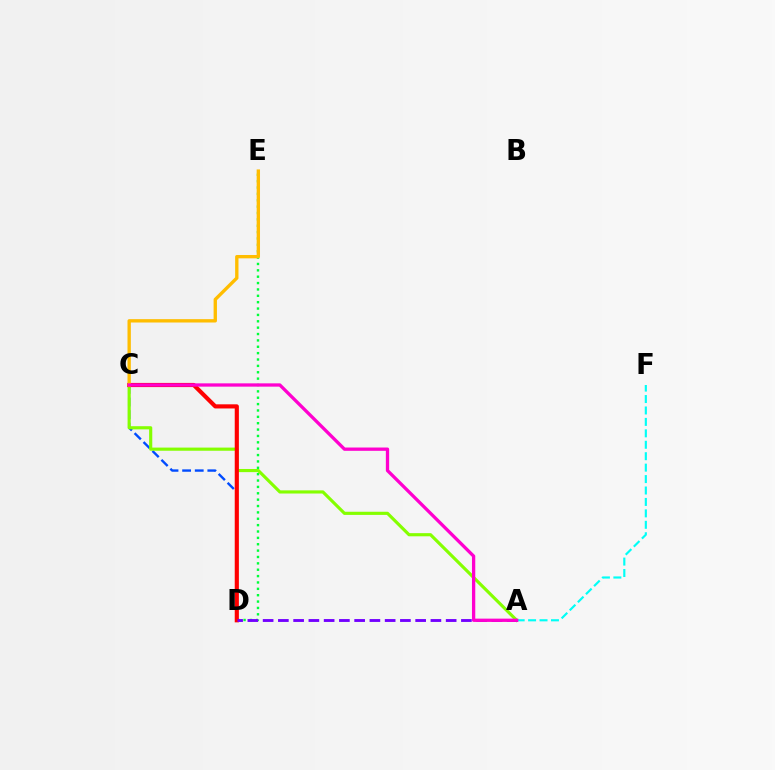{('D', 'E'): [{'color': '#00ff39', 'line_style': 'dotted', 'thickness': 1.73}], ('C', 'D'): [{'color': '#004bff', 'line_style': 'dashed', 'thickness': 1.71}, {'color': '#ff0000', 'line_style': 'solid', 'thickness': 2.98}], ('A', 'C'): [{'color': '#84ff00', 'line_style': 'solid', 'thickness': 2.27}, {'color': '#ff00cf', 'line_style': 'solid', 'thickness': 2.37}], ('A', 'F'): [{'color': '#00fff6', 'line_style': 'dashed', 'thickness': 1.55}], ('C', 'E'): [{'color': '#ffbd00', 'line_style': 'solid', 'thickness': 2.41}], ('A', 'D'): [{'color': '#7200ff', 'line_style': 'dashed', 'thickness': 2.07}]}